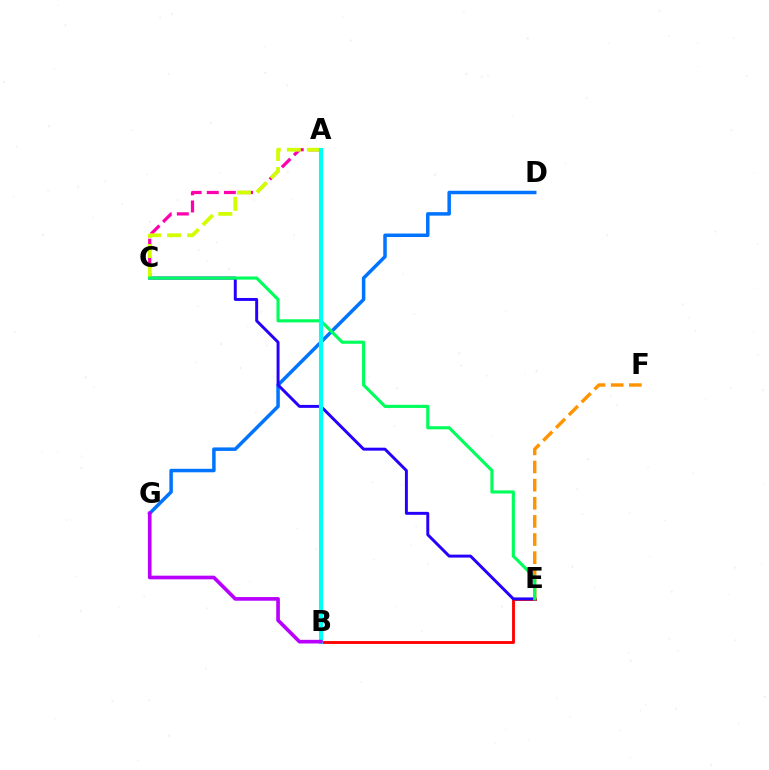{('B', 'E'): [{'color': '#ff0000', 'line_style': 'solid', 'thickness': 2.05}], ('E', 'F'): [{'color': '#ff9400', 'line_style': 'dashed', 'thickness': 2.46}], ('D', 'G'): [{'color': '#0074ff', 'line_style': 'solid', 'thickness': 2.51}], ('C', 'E'): [{'color': '#2500ff', 'line_style': 'solid', 'thickness': 2.12}, {'color': '#00ff5c', 'line_style': 'solid', 'thickness': 2.26}], ('A', 'C'): [{'color': '#ff00ac', 'line_style': 'dashed', 'thickness': 2.33}, {'color': '#d1ff00', 'line_style': 'dashed', 'thickness': 2.72}], ('A', 'B'): [{'color': '#3dff00', 'line_style': 'dashed', 'thickness': 1.6}, {'color': '#00fff6', 'line_style': 'solid', 'thickness': 2.95}], ('B', 'G'): [{'color': '#b900ff', 'line_style': 'solid', 'thickness': 2.63}]}